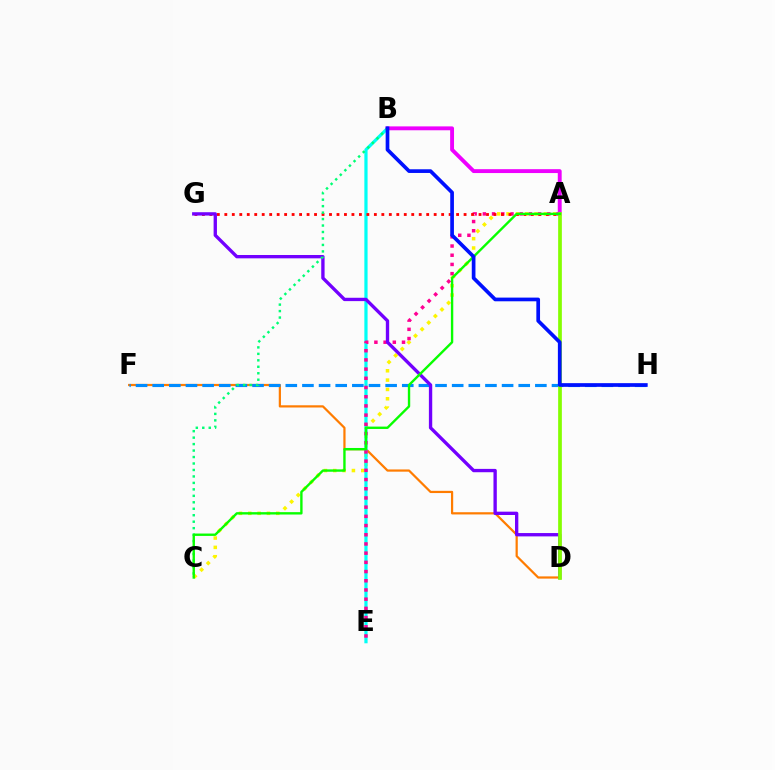{('A', 'C'): [{'color': '#fcf500', 'line_style': 'dotted', 'thickness': 2.53}, {'color': '#08ff00', 'line_style': 'solid', 'thickness': 1.71}], ('D', 'F'): [{'color': '#ff7c00', 'line_style': 'solid', 'thickness': 1.6}], ('B', 'E'): [{'color': '#00fff6', 'line_style': 'solid', 'thickness': 2.32}], ('A', 'E'): [{'color': '#ff0094', 'line_style': 'dotted', 'thickness': 2.5}], ('A', 'G'): [{'color': '#ff0000', 'line_style': 'dotted', 'thickness': 2.03}], ('F', 'H'): [{'color': '#008cff', 'line_style': 'dashed', 'thickness': 2.26}], ('D', 'G'): [{'color': '#7200ff', 'line_style': 'solid', 'thickness': 2.4}], ('A', 'B'): [{'color': '#ee00ff', 'line_style': 'solid', 'thickness': 2.8}], ('A', 'D'): [{'color': '#84ff00', 'line_style': 'solid', 'thickness': 2.67}], ('B', 'C'): [{'color': '#00ff74', 'line_style': 'dotted', 'thickness': 1.76}], ('B', 'H'): [{'color': '#0010ff', 'line_style': 'solid', 'thickness': 2.65}]}